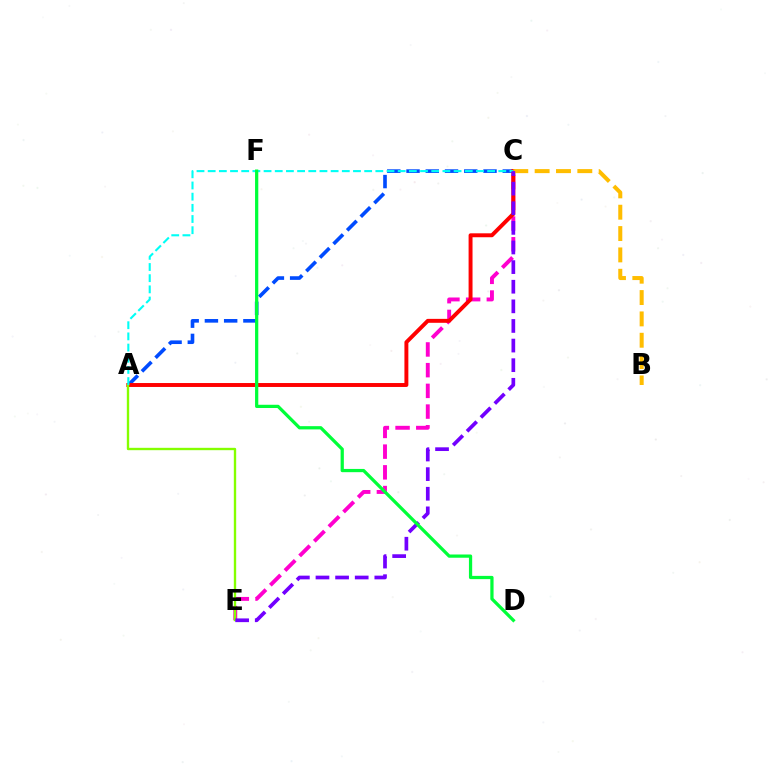{('C', 'E'): [{'color': '#ff00cf', 'line_style': 'dashed', 'thickness': 2.81}, {'color': '#7200ff', 'line_style': 'dashed', 'thickness': 2.66}], ('A', 'C'): [{'color': '#004bff', 'line_style': 'dashed', 'thickness': 2.61}, {'color': '#ff0000', 'line_style': 'solid', 'thickness': 2.83}, {'color': '#00fff6', 'line_style': 'dashed', 'thickness': 1.52}], ('A', 'E'): [{'color': '#84ff00', 'line_style': 'solid', 'thickness': 1.7}], ('B', 'C'): [{'color': '#ffbd00', 'line_style': 'dashed', 'thickness': 2.9}], ('D', 'F'): [{'color': '#00ff39', 'line_style': 'solid', 'thickness': 2.33}]}